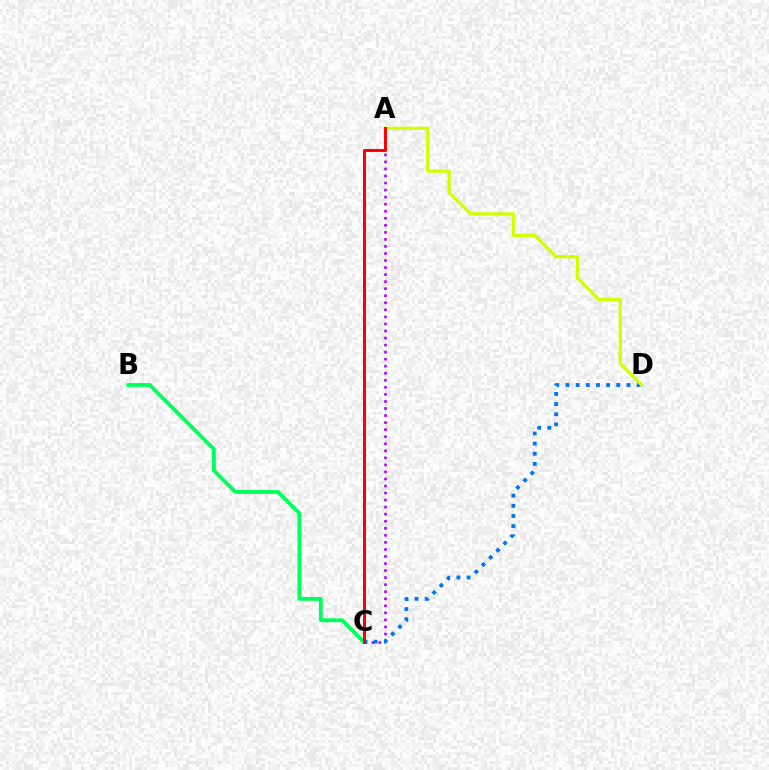{('B', 'C'): [{'color': '#00ff5c', 'line_style': 'solid', 'thickness': 2.76}], ('A', 'C'): [{'color': '#b900ff', 'line_style': 'dotted', 'thickness': 1.91}, {'color': '#ff0000', 'line_style': 'solid', 'thickness': 2.16}], ('C', 'D'): [{'color': '#0074ff', 'line_style': 'dotted', 'thickness': 2.76}], ('A', 'D'): [{'color': '#d1ff00', 'line_style': 'solid', 'thickness': 2.35}]}